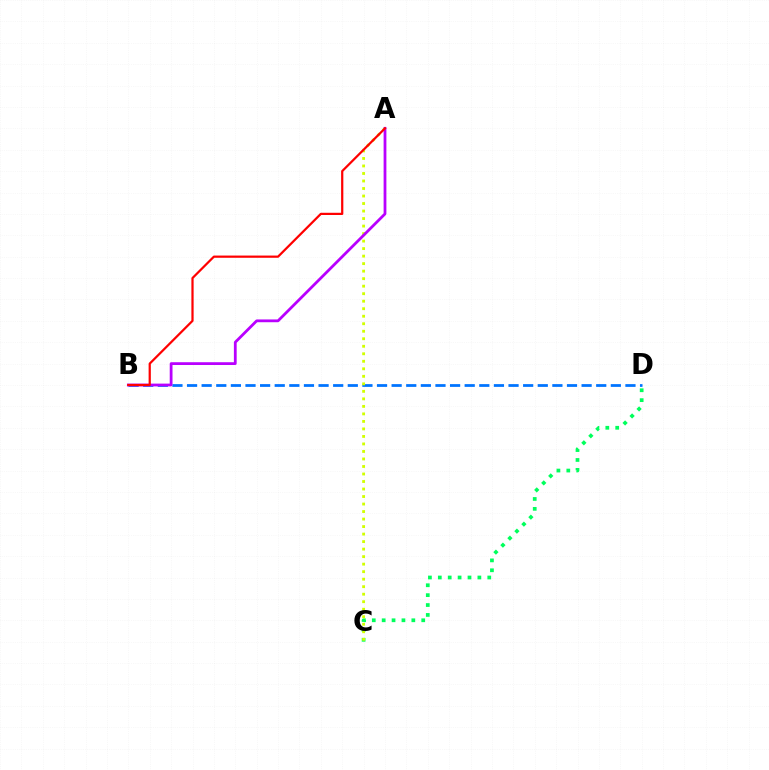{('B', 'D'): [{'color': '#0074ff', 'line_style': 'dashed', 'thickness': 1.99}], ('C', 'D'): [{'color': '#00ff5c', 'line_style': 'dotted', 'thickness': 2.69}], ('A', 'C'): [{'color': '#d1ff00', 'line_style': 'dotted', 'thickness': 2.04}], ('A', 'B'): [{'color': '#b900ff', 'line_style': 'solid', 'thickness': 2.0}, {'color': '#ff0000', 'line_style': 'solid', 'thickness': 1.6}]}